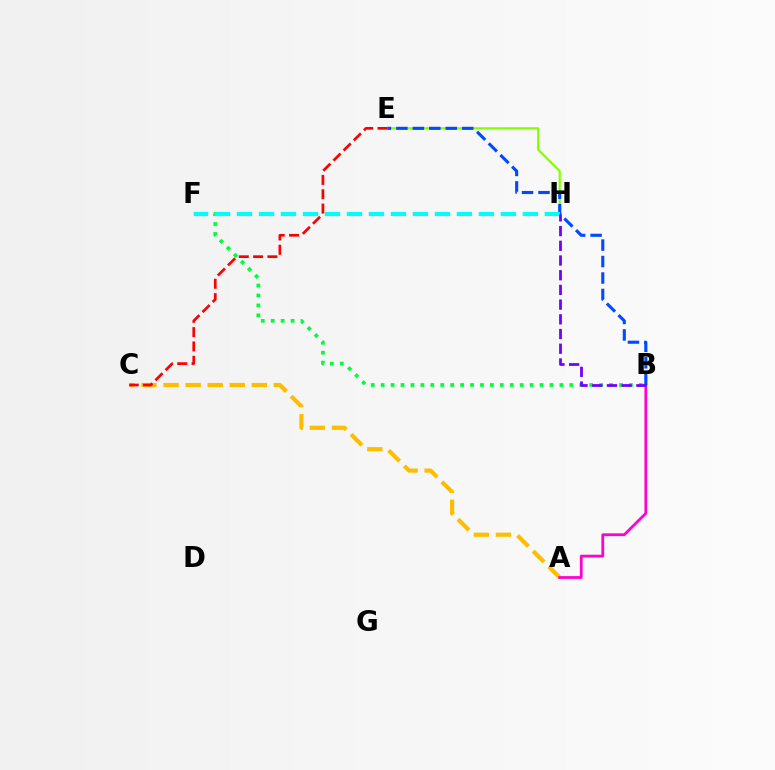{('A', 'C'): [{'color': '#ffbd00', 'line_style': 'dashed', 'thickness': 3.0}], ('A', 'B'): [{'color': '#ff00cf', 'line_style': 'solid', 'thickness': 1.99}], ('E', 'H'): [{'color': '#84ff00', 'line_style': 'solid', 'thickness': 1.58}], ('B', 'E'): [{'color': '#004bff', 'line_style': 'dashed', 'thickness': 2.24}], ('B', 'F'): [{'color': '#00ff39', 'line_style': 'dotted', 'thickness': 2.7}], ('F', 'H'): [{'color': '#00fff6', 'line_style': 'dashed', 'thickness': 2.99}], ('C', 'E'): [{'color': '#ff0000', 'line_style': 'dashed', 'thickness': 1.95}], ('B', 'H'): [{'color': '#7200ff', 'line_style': 'dashed', 'thickness': 2.0}]}